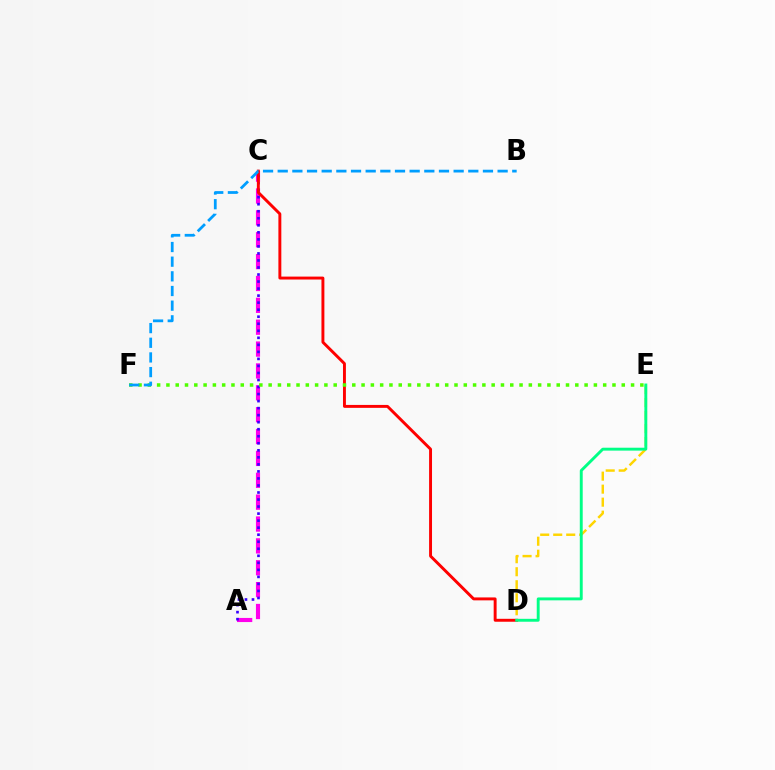{('D', 'E'): [{'color': '#ffd500', 'line_style': 'dashed', 'thickness': 1.77}, {'color': '#00ff86', 'line_style': 'solid', 'thickness': 2.09}], ('A', 'C'): [{'color': '#ff00ed', 'line_style': 'dashed', 'thickness': 2.97}, {'color': '#3700ff', 'line_style': 'dotted', 'thickness': 1.91}], ('C', 'D'): [{'color': '#ff0000', 'line_style': 'solid', 'thickness': 2.11}], ('E', 'F'): [{'color': '#4fff00', 'line_style': 'dotted', 'thickness': 2.52}], ('B', 'F'): [{'color': '#009eff', 'line_style': 'dashed', 'thickness': 1.99}]}